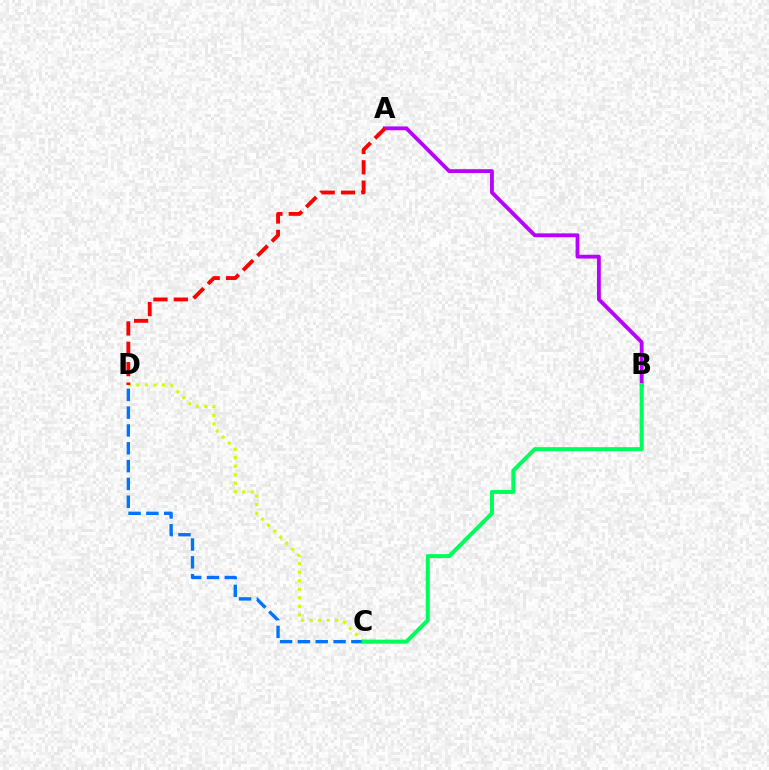{('C', 'D'): [{'color': '#d1ff00', 'line_style': 'dotted', 'thickness': 2.32}, {'color': '#0074ff', 'line_style': 'dashed', 'thickness': 2.42}], ('A', 'B'): [{'color': '#b900ff', 'line_style': 'solid', 'thickness': 2.76}], ('A', 'D'): [{'color': '#ff0000', 'line_style': 'dashed', 'thickness': 2.77}], ('B', 'C'): [{'color': '#00ff5c', 'line_style': 'solid', 'thickness': 2.9}]}